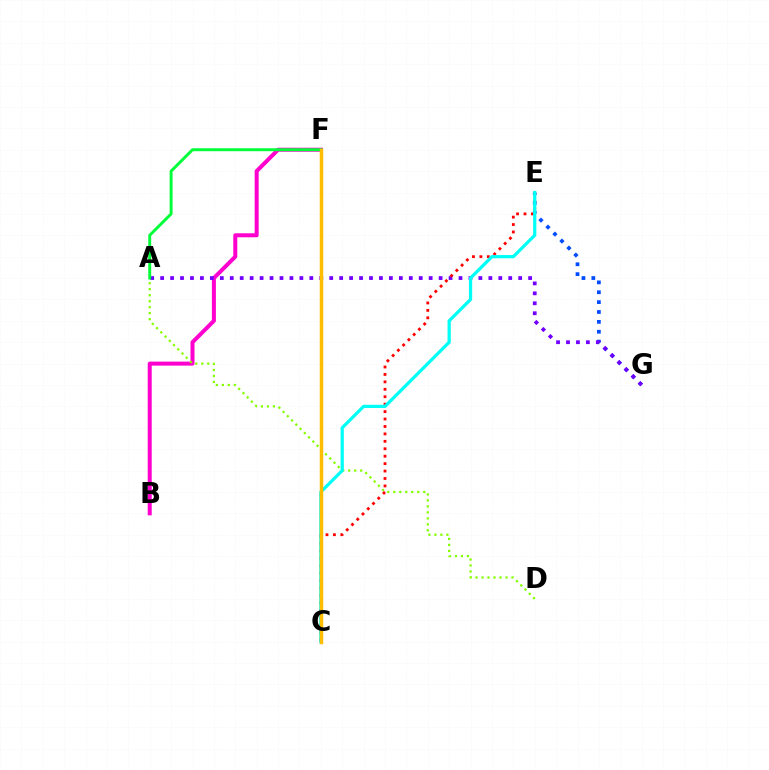{('E', 'G'): [{'color': '#004bff', 'line_style': 'dotted', 'thickness': 2.68}], ('B', 'F'): [{'color': '#ff00cf', 'line_style': 'solid', 'thickness': 2.88}], ('A', 'G'): [{'color': '#7200ff', 'line_style': 'dotted', 'thickness': 2.7}], ('A', 'D'): [{'color': '#84ff00', 'line_style': 'dotted', 'thickness': 1.63}], ('C', 'E'): [{'color': '#ff0000', 'line_style': 'dotted', 'thickness': 2.02}, {'color': '#00fff6', 'line_style': 'solid', 'thickness': 2.32}], ('A', 'F'): [{'color': '#00ff39', 'line_style': 'solid', 'thickness': 2.11}], ('C', 'F'): [{'color': '#ffbd00', 'line_style': 'solid', 'thickness': 2.49}]}